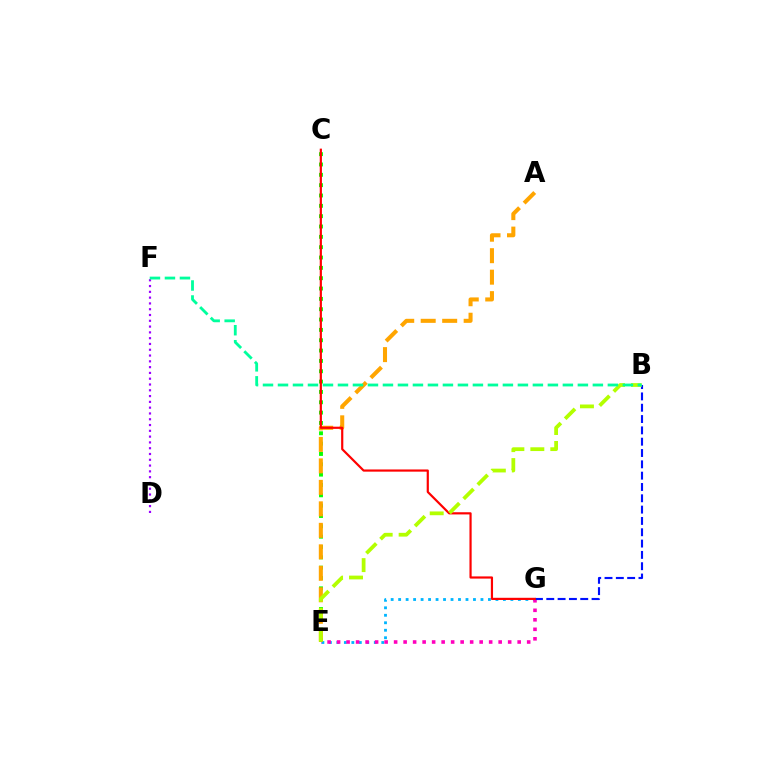{('C', 'E'): [{'color': '#08ff00', 'line_style': 'dotted', 'thickness': 2.81}], ('E', 'G'): [{'color': '#00b5ff', 'line_style': 'dotted', 'thickness': 2.03}, {'color': '#ff00bd', 'line_style': 'dotted', 'thickness': 2.58}], ('B', 'G'): [{'color': '#0010ff', 'line_style': 'dashed', 'thickness': 1.54}], ('A', 'E'): [{'color': '#ffa500', 'line_style': 'dashed', 'thickness': 2.92}], ('C', 'G'): [{'color': '#ff0000', 'line_style': 'solid', 'thickness': 1.58}], ('D', 'F'): [{'color': '#9b00ff', 'line_style': 'dotted', 'thickness': 1.57}], ('B', 'E'): [{'color': '#b3ff00', 'line_style': 'dashed', 'thickness': 2.71}], ('B', 'F'): [{'color': '#00ff9d', 'line_style': 'dashed', 'thickness': 2.04}]}